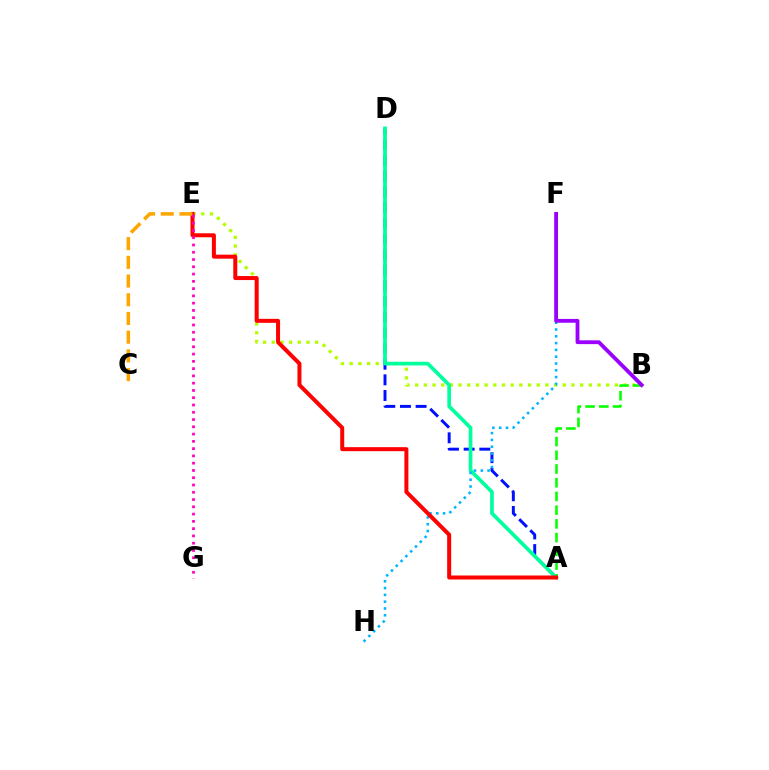{('B', 'E'): [{'color': '#b3ff00', 'line_style': 'dotted', 'thickness': 2.36}], ('A', 'D'): [{'color': '#0010ff', 'line_style': 'dashed', 'thickness': 2.13}, {'color': '#00ff9d', 'line_style': 'solid', 'thickness': 2.65}], ('A', 'B'): [{'color': '#08ff00', 'line_style': 'dashed', 'thickness': 1.86}], ('F', 'H'): [{'color': '#00b5ff', 'line_style': 'dotted', 'thickness': 1.85}], ('A', 'E'): [{'color': '#ff0000', 'line_style': 'solid', 'thickness': 2.88}], ('C', 'E'): [{'color': '#ffa500', 'line_style': 'dashed', 'thickness': 2.54}], ('E', 'G'): [{'color': '#ff00bd', 'line_style': 'dotted', 'thickness': 1.98}], ('B', 'F'): [{'color': '#9b00ff', 'line_style': 'solid', 'thickness': 2.74}]}